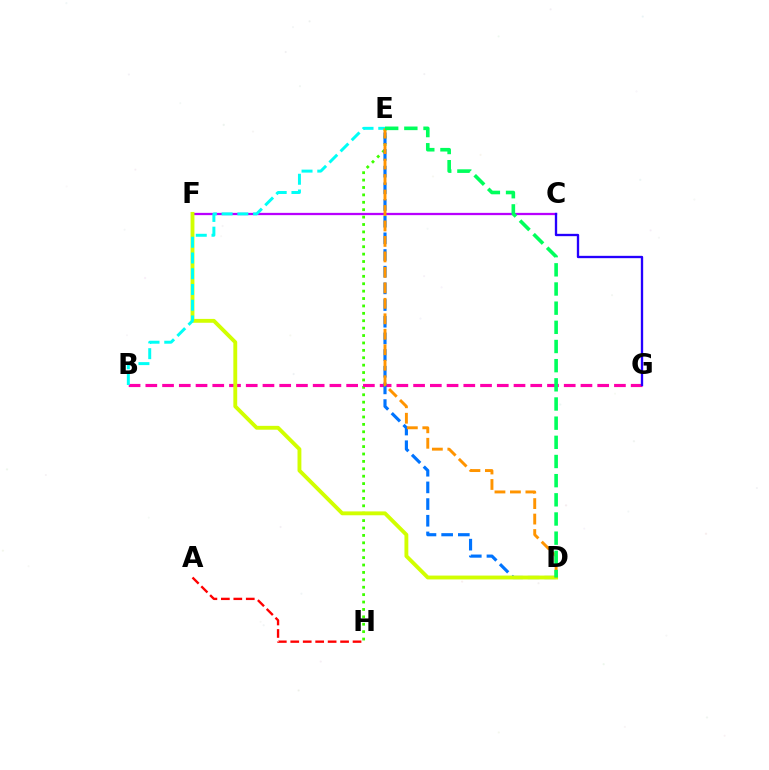{('E', 'H'): [{'color': '#3dff00', 'line_style': 'dotted', 'thickness': 2.01}], ('C', 'F'): [{'color': '#b900ff', 'line_style': 'solid', 'thickness': 1.64}], ('B', 'G'): [{'color': '#ff00ac', 'line_style': 'dashed', 'thickness': 2.27}], ('A', 'H'): [{'color': '#ff0000', 'line_style': 'dashed', 'thickness': 1.69}], ('D', 'E'): [{'color': '#0074ff', 'line_style': 'dashed', 'thickness': 2.27}, {'color': '#ff9400', 'line_style': 'dashed', 'thickness': 2.1}, {'color': '#00ff5c', 'line_style': 'dashed', 'thickness': 2.6}], ('C', 'G'): [{'color': '#2500ff', 'line_style': 'solid', 'thickness': 1.68}], ('D', 'F'): [{'color': '#d1ff00', 'line_style': 'solid', 'thickness': 2.78}], ('B', 'E'): [{'color': '#00fff6', 'line_style': 'dashed', 'thickness': 2.14}]}